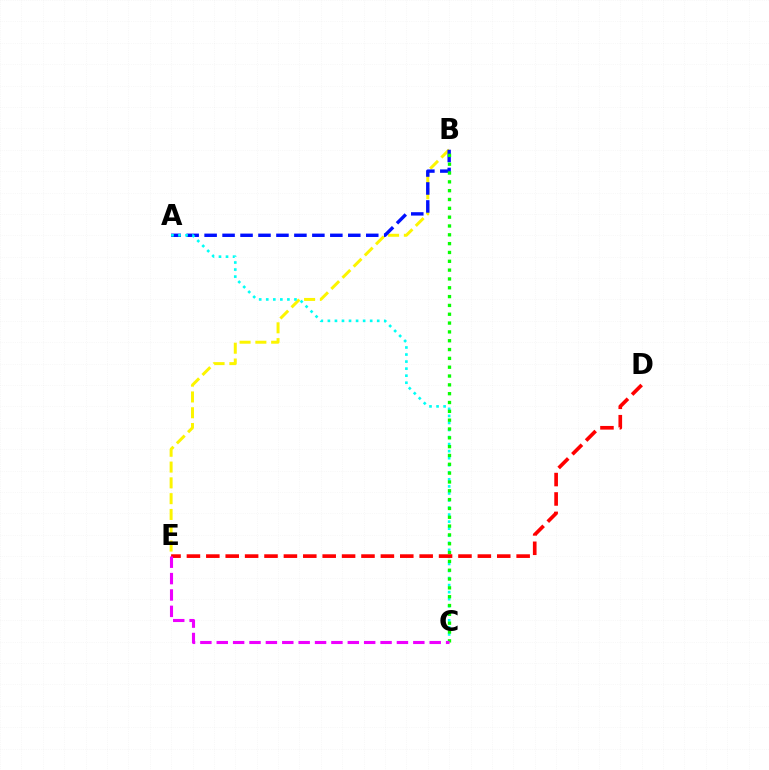{('B', 'E'): [{'color': '#fcf500', 'line_style': 'dashed', 'thickness': 2.15}], ('A', 'B'): [{'color': '#0010ff', 'line_style': 'dashed', 'thickness': 2.44}], ('A', 'C'): [{'color': '#00fff6', 'line_style': 'dotted', 'thickness': 1.92}], ('B', 'C'): [{'color': '#08ff00', 'line_style': 'dotted', 'thickness': 2.4}], ('D', 'E'): [{'color': '#ff0000', 'line_style': 'dashed', 'thickness': 2.63}], ('C', 'E'): [{'color': '#ee00ff', 'line_style': 'dashed', 'thickness': 2.23}]}